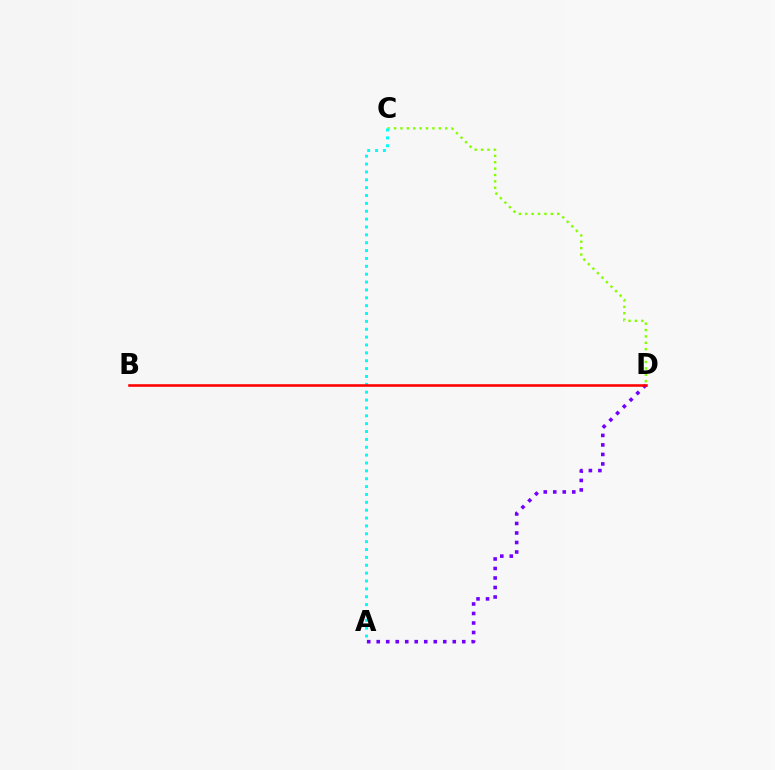{('C', 'D'): [{'color': '#84ff00', 'line_style': 'dotted', 'thickness': 1.74}], ('A', 'D'): [{'color': '#7200ff', 'line_style': 'dotted', 'thickness': 2.58}], ('A', 'C'): [{'color': '#00fff6', 'line_style': 'dotted', 'thickness': 2.14}], ('B', 'D'): [{'color': '#ff0000', 'line_style': 'solid', 'thickness': 1.85}]}